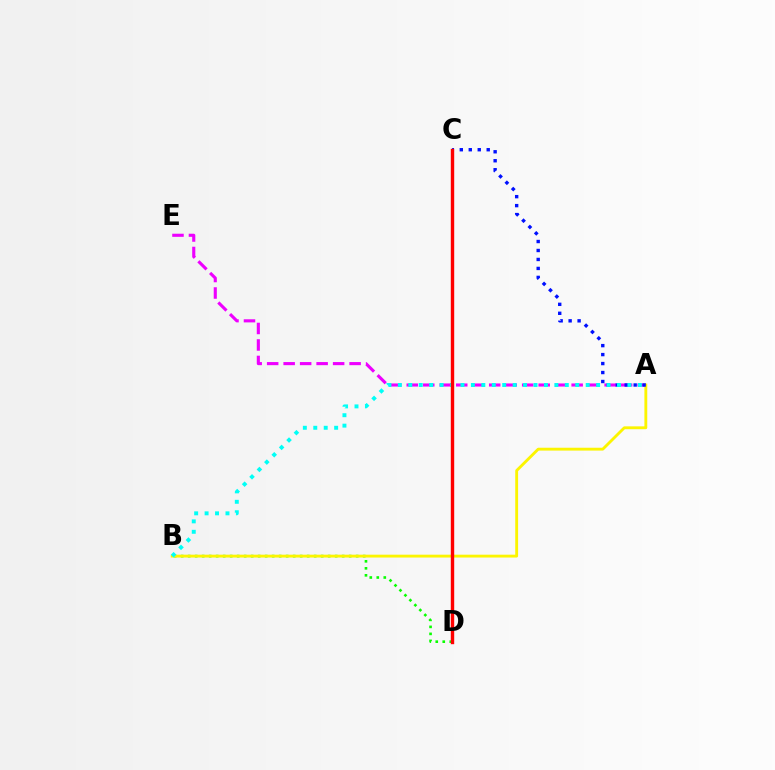{('B', 'D'): [{'color': '#08ff00', 'line_style': 'dotted', 'thickness': 1.9}], ('A', 'E'): [{'color': '#ee00ff', 'line_style': 'dashed', 'thickness': 2.24}], ('A', 'B'): [{'color': '#fcf500', 'line_style': 'solid', 'thickness': 2.06}, {'color': '#00fff6', 'line_style': 'dotted', 'thickness': 2.84}], ('A', 'C'): [{'color': '#0010ff', 'line_style': 'dotted', 'thickness': 2.44}], ('C', 'D'): [{'color': '#ff0000', 'line_style': 'solid', 'thickness': 2.45}]}